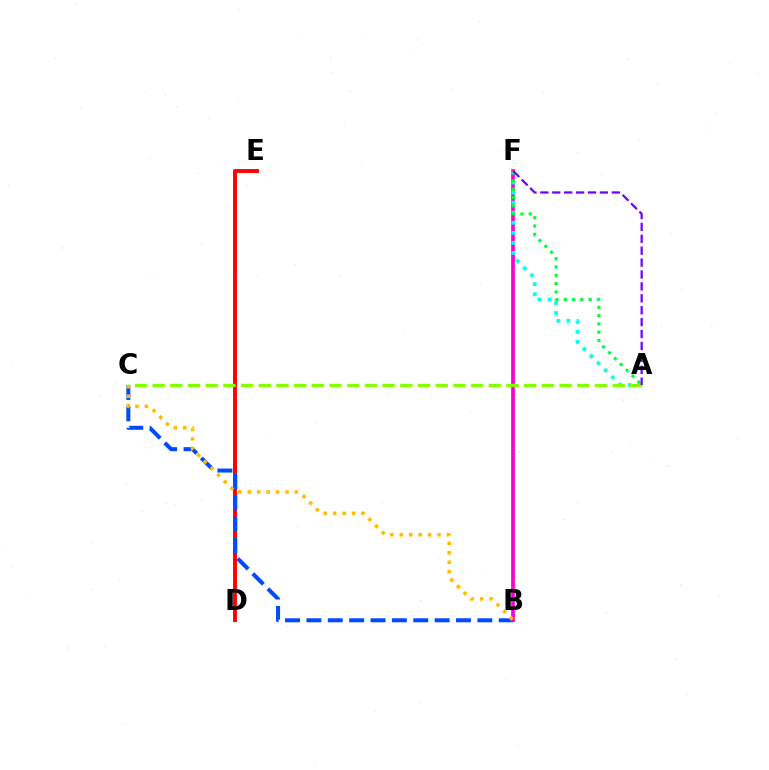{('D', 'E'): [{'color': '#ff0000', 'line_style': 'solid', 'thickness': 2.81}], ('B', 'C'): [{'color': '#004bff', 'line_style': 'dashed', 'thickness': 2.9}, {'color': '#ffbd00', 'line_style': 'dotted', 'thickness': 2.56}], ('B', 'F'): [{'color': '#ff00cf', 'line_style': 'solid', 'thickness': 2.66}], ('A', 'F'): [{'color': '#00fff6', 'line_style': 'dotted', 'thickness': 2.73}, {'color': '#00ff39', 'line_style': 'dotted', 'thickness': 2.26}, {'color': '#7200ff', 'line_style': 'dashed', 'thickness': 1.62}], ('A', 'C'): [{'color': '#84ff00', 'line_style': 'dashed', 'thickness': 2.4}]}